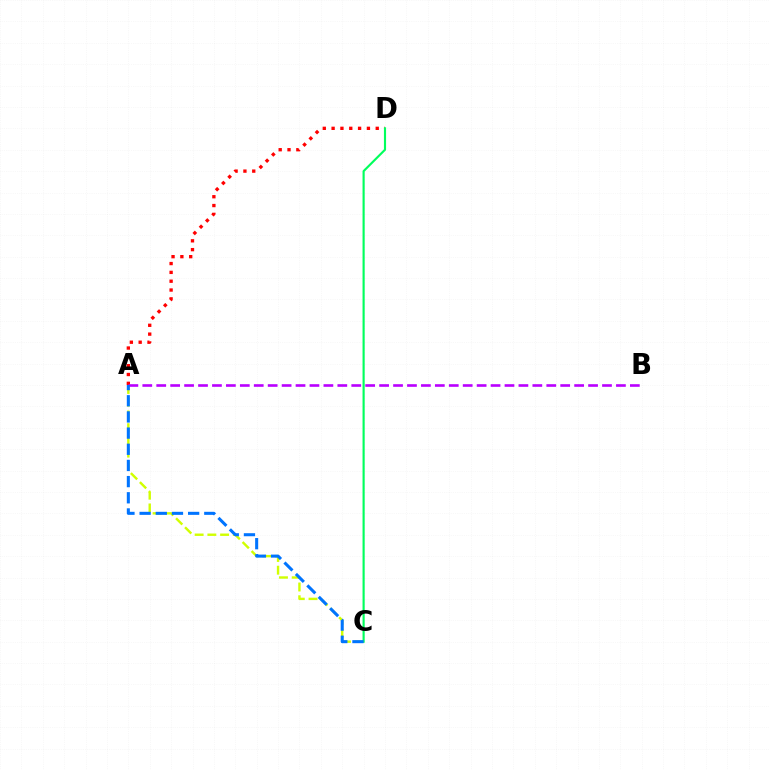{('A', 'C'): [{'color': '#d1ff00', 'line_style': 'dashed', 'thickness': 1.73}, {'color': '#0074ff', 'line_style': 'dashed', 'thickness': 2.2}], ('A', 'D'): [{'color': '#ff0000', 'line_style': 'dotted', 'thickness': 2.4}], ('A', 'B'): [{'color': '#b900ff', 'line_style': 'dashed', 'thickness': 1.89}], ('C', 'D'): [{'color': '#00ff5c', 'line_style': 'solid', 'thickness': 1.54}]}